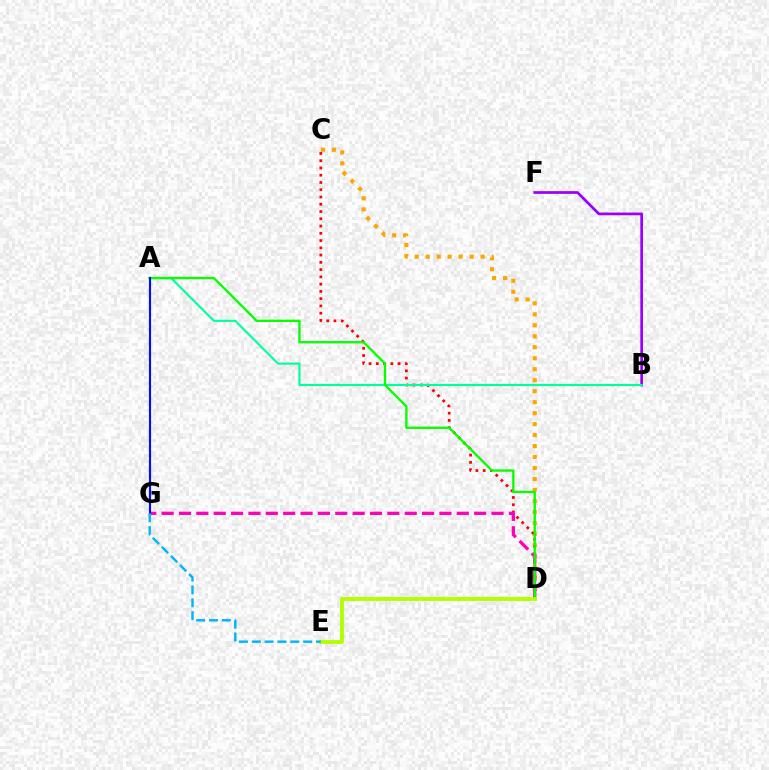{('C', 'D'): [{'color': '#ffa500', 'line_style': 'dotted', 'thickness': 2.98}, {'color': '#ff0000', 'line_style': 'dotted', 'thickness': 1.97}], ('D', 'G'): [{'color': '#ff00bd', 'line_style': 'dashed', 'thickness': 2.36}], ('B', 'F'): [{'color': '#9b00ff', 'line_style': 'solid', 'thickness': 1.96}], ('A', 'B'): [{'color': '#00ff9d', 'line_style': 'solid', 'thickness': 1.53}], ('A', 'D'): [{'color': '#08ff00', 'line_style': 'solid', 'thickness': 1.69}], ('D', 'E'): [{'color': '#b3ff00', 'line_style': 'solid', 'thickness': 2.79}], ('A', 'G'): [{'color': '#0010ff', 'line_style': 'solid', 'thickness': 1.56}], ('E', 'G'): [{'color': '#00b5ff', 'line_style': 'dashed', 'thickness': 1.74}]}